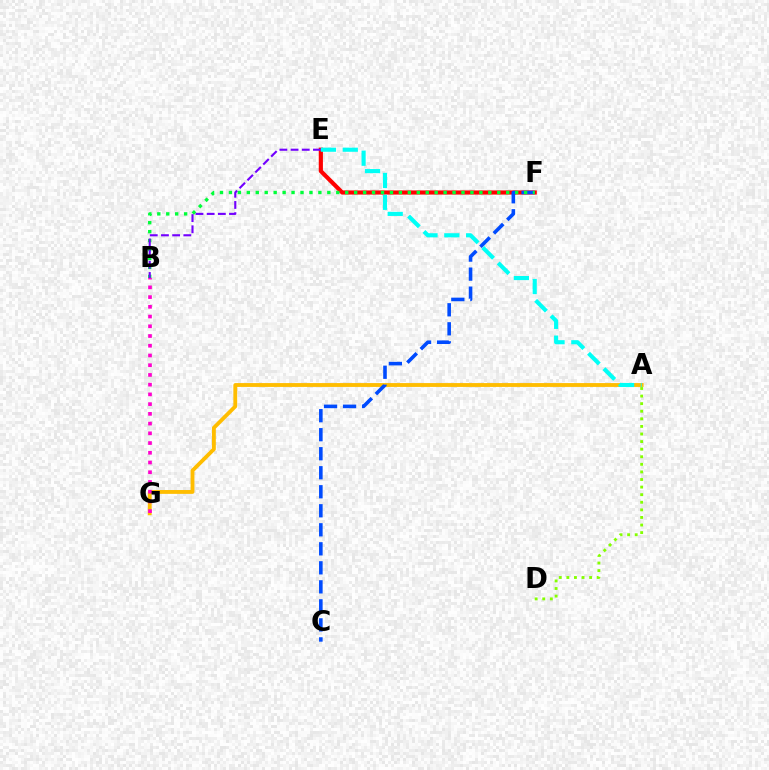{('A', 'G'): [{'color': '#ffbd00', 'line_style': 'solid', 'thickness': 2.77}], ('E', 'F'): [{'color': '#ff0000', 'line_style': 'solid', 'thickness': 2.99}], ('C', 'F'): [{'color': '#004bff', 'line_style': 'dashed', 'thickness': 2.58}], ('B', 'F'): [{'color': '#00ff39', 'line_style': 'dotted', 'thickness': 2.43}], ('B', 'E'): [{'color': '#7200ff', 'line_style': 'dashed', 'thickness': 1.52}], ('A', 'D'): [{'color': '#84ff00', 'line_style': 'dotted', 'thickness': 2.06}], ('B', 'G'): [{'color': '#ff00cf', 'line_style': 'dotted', 'thickness': 2.64}], ('A', 'E'): [{'color': '#00fff6', 'line_style': 'dashed', 'thickness': 2.96}]}